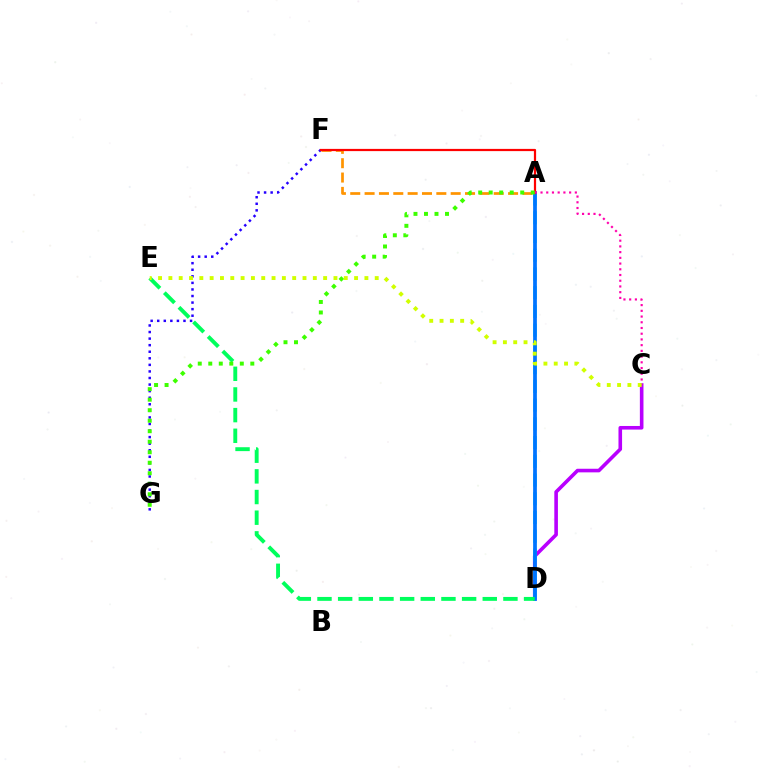{('F', 'G'): [{'color': '#2500ff', 'line_style': 'dotted', 'thickness': 1.78}], ('C', 'D'): [{'color': '#b900ff', 'line_style': 'solid', 'thickness': 2.59}], ('A', 'F'): [{'color': '#ff9400', 'line_style': 'dashed', 'thickness': 1.95}, {'color': '#ff0000', 'line_style': 'solid', 'thickness': 1.6}], ('A', 'D'): [{'color': '#00fff6', 'line_style': 'dashed', 'thickness': 2.55}, {'color': '#0074ff', 'line_style': 'solid', 'thickness': 2.69}], ('D', 'E'): [{'color': '#00ff5c', 'line_style': 'dashed', 'thickness': 2.81}], ('A', 'C'): [{'color': '#ff00ac', 'line_style': 'dotted', 'thickness': 1.55}], ('A', 'G'): [{'color': '#3dff00', 'line_style': 'dotted', 'thickness': 2.86}], ('C', 'E'): [{'color': '#d1ff00', 'line_style': 'dotted', 'thickness': 2.8}]}